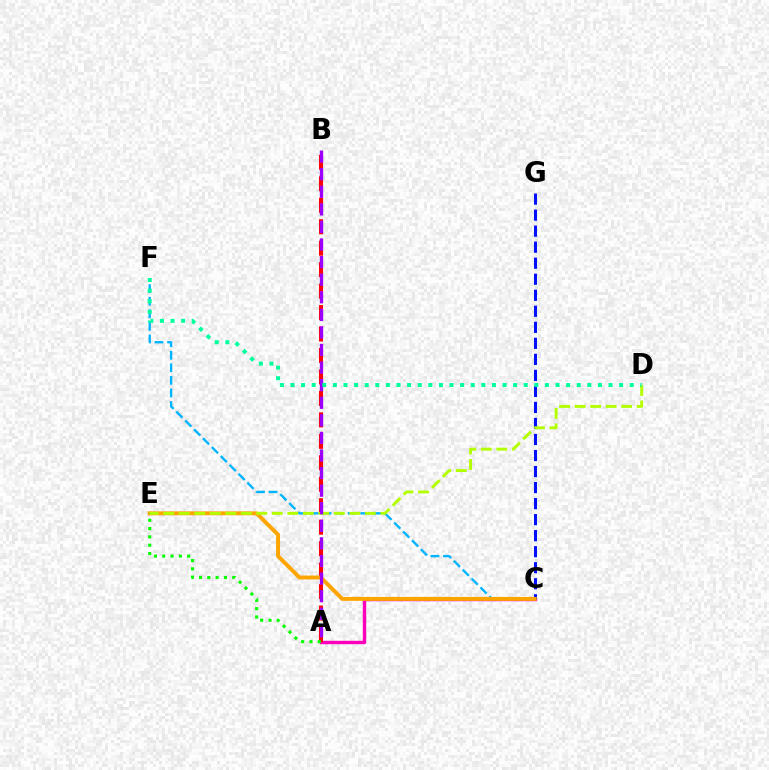{('A', 'C'): [{'color': '#ff00bd', 'line_style': 'solid', 'thickness': 2.46}], ('A', 'B'): [{'color': '#ff0000', 'line_style': 'dashed', 'thickness': 2.92}, {'color': '#9b00ff', 'line_style': 'dashed', 'thickness': 2.39}], ('C', 'G'): [{'color': '#0010ff', 'line_style': 'dashed', 'thickness': 2.18}], ('C', 'F'): [{'color': '#00b5ff', 'line_style': 'dashed', 'thickness': 1.71}], ('C', 'E'): [{'color': '#ffa500', 'line_style': 'solid', 'thickness': 2.83}], ('D', 'E'): [{'color': '#b3ff00', 'line_style': 'dashed', 'thickness': 2.11}], ('A', 'E'): [{'color': '#08ff00', 'line_style': 'dotted', 'thickness': 2.26}], ('D', 'F'): [{'color': '#00ff9d', 'line_style': 'dotted', 'thickness': 2.88}]}